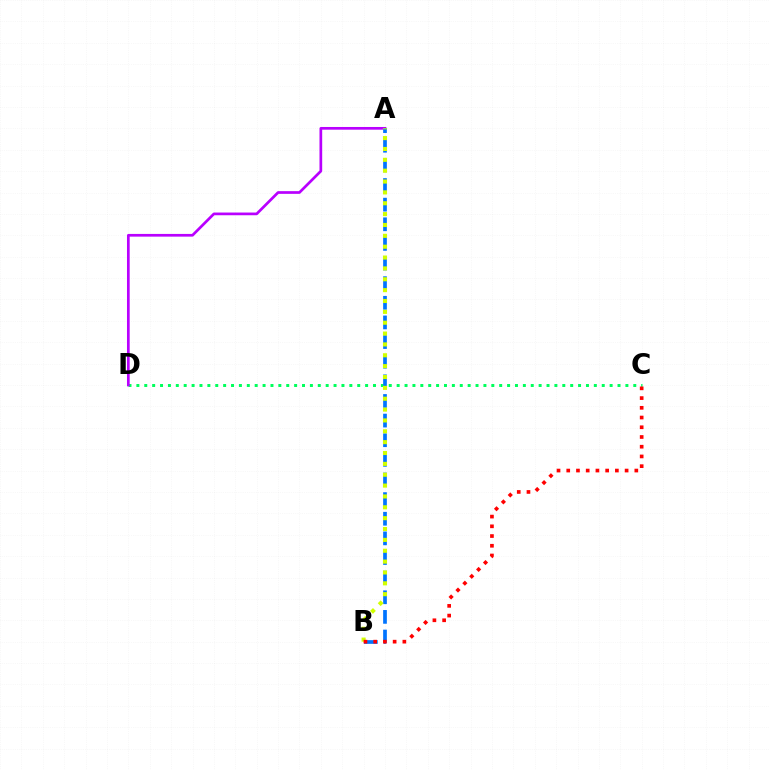{('C', 'D'): [{'color': '#00ff5c', 'line_style': 'dotted', 'thickness': 2.14}], ('A', 'D'): [{'color': '#b900ff', 'line_style': 'solid', 'thickness': 1.95}], ('A', 'B'): [{'color': '#0074ff', 'line_style': 'dashed', 'thickness': 2.67}, {'color': '#d1ff00', 'line_style': 'dotted', 'thickness': 2.95}], ('B', 'C'): [{'color': '#ff0000', 'line_style': 'dotted', 'thickness': 2.64}]}